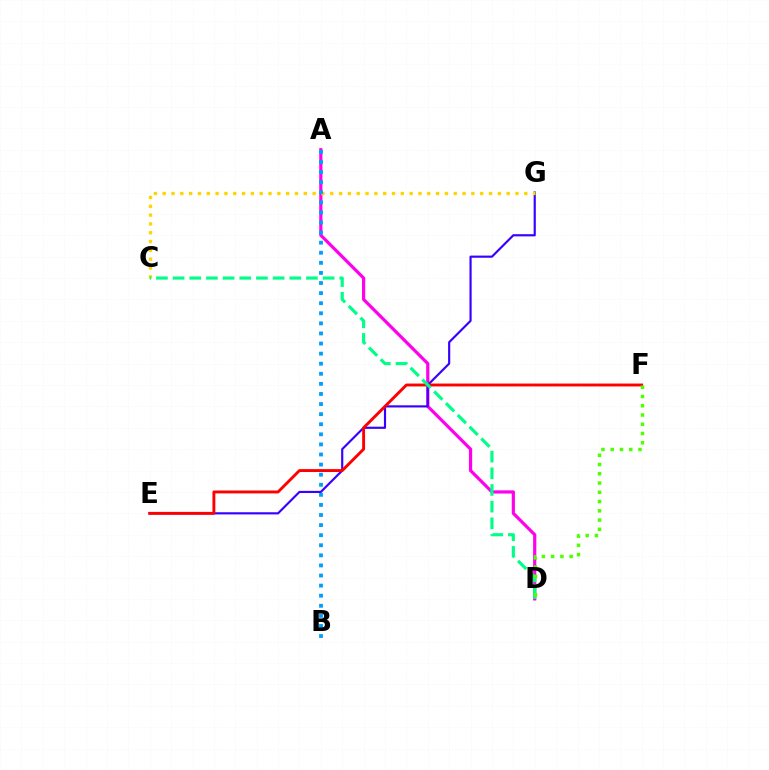{('A', 'D'): [{'color': '#ff00ed', 'line_style': 'solid', 'thickness': 2.3}], ('E', 'G'): [{'color': '#3700ff', 'line_style': 'solid', 'thickness': 1.56}], ('E', 'F'): [{'color': '#ff0000', 'line_style': 'solid', 'thickness': 2.09}], ('C', 'G'): [{'color': '#ffd500', 'line_style': 'dotted', 'thickness': 2.4}], ('C', 'D'): [{'color': '#00ff86', 'line_style': 'dashed', 'thickness': 2.26}], ('A', 'B'): [{'color': '#009eff', 'line_style': 'dotted', 'thickness': 2.74}], ('D', 'F'): [{'color': '#4fff00', 'line_style': 'dotted', 'thickness': 2.51}]}